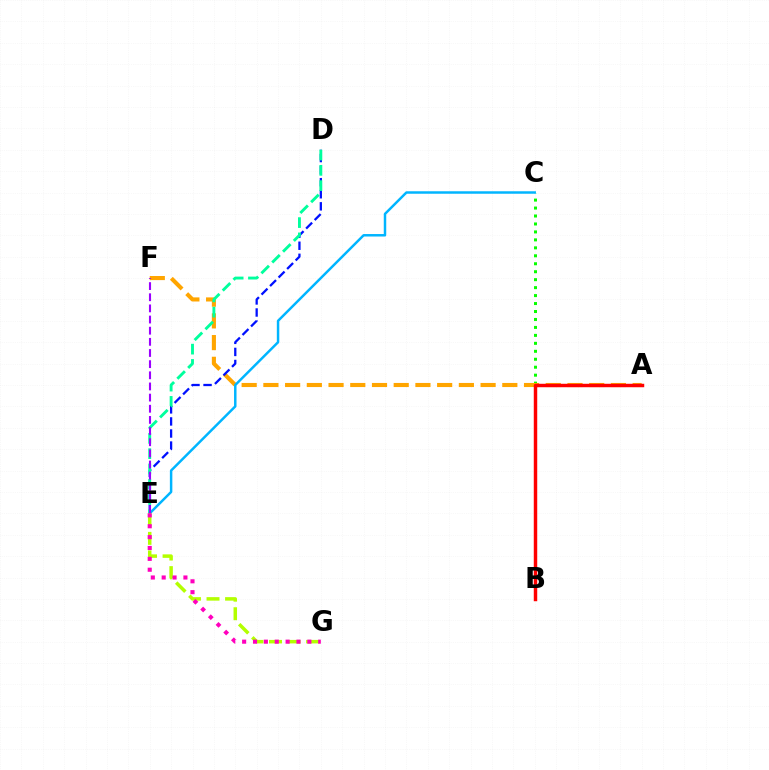{('B', 'C'): [{'color': '#08ff00', 'line_style': 'dotted', 'thickness': 2.16}], ('A', 'F'): [{'color': '#ffa500', 'line_style': 'dashed', 'thickness': 2.95}], ('D', 'E'): [{'color': '#0010ff', 'line_style': 'dashed', 'thickness': 1.64}, {'color': '#00ff9d', 'line_style': 'dashed', 'thickness': 2.08}], ('C', 'E'): [{'color': '#00b5ff', 'line_style': 'solid', 'thickness': 1.78}], ('E', 'G'): [{'color': '#b3ff00', 'line_style': 'dashed', 'thickness': 2.52}, {'color': '#ff00bd', 'line_style': 'dotted', 'thickness': 2.95}], ('A', 'B'): [{'color': '#ff0000', 'line_style': 'solid', 'thickness': 2.49}], ('E', 'F'): [{'color': '#9b00ff', 'line_style': 'dashed', 'thickness': 1.51}]}